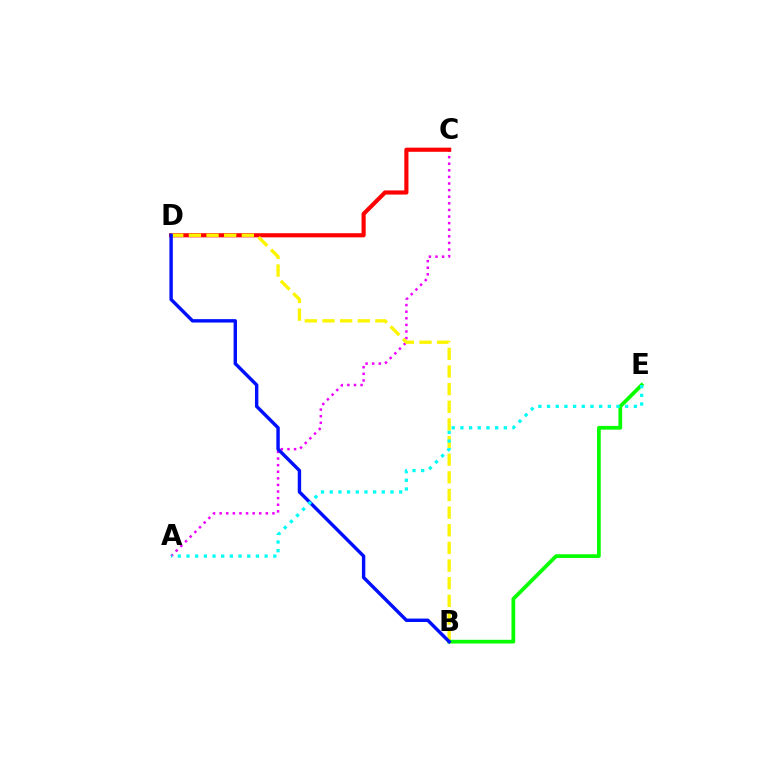{('A', 'C'): [{'color': '#ee00ff', 'line_style': 'dotted', 'thickness': 1.79}], ('C', 'D'): [{'color': '#ff0000', 'line_style': 'solid', 'thickness': 2.98}], ('B', 'D'): [{'color': '#fcf500', 'line_style': 'dashed', 'thickness': 2.4}, {'color': '#0010ff', 'line_style': 'solid', 'thickness': 2.46}], ('B', 'E'): [{'color': '#08ff00', 'line_style': 'solid', 'thickness': 2.69}], ('A', 'E'): [{'color': '#00fff6', 'line_style': 'dotted', 'thickness': 2.36}]}